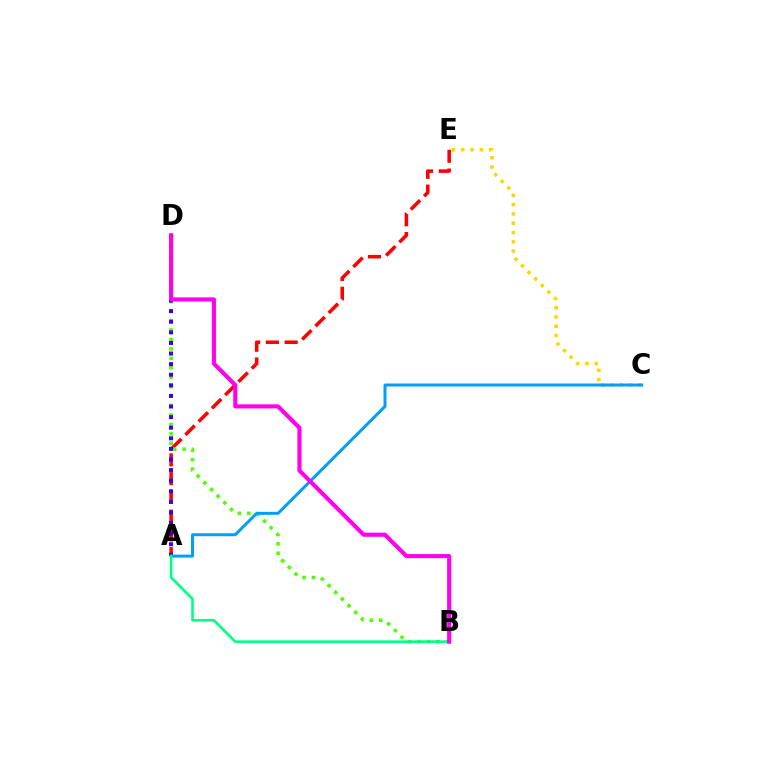{('A', 'E'): [{'color': '#ff0000', 'line_style': 'dashed', 'thickness': 2.55}], ('B', 'D'): [{'color': '#4fff00', 'line_style': 'dotted', 'thickness': 2.56}, {'color': '#ff00ed', 'line_style': 'solid', 'thickness': 2.96}], ('C', 'E'): [{'color': '#ffd500', 'line_style': 'dotted', 'thickness': 2.52}], ('A', 'D'): [{'color': '#3700ff', 'line_style': 'dotted', 'thickness': 2.88}], ('A', 'C'): [{'color': '#009eff', 'line_style': 'solid', 'thickness': 2.16}], ('A', 'B'): [{'color': '#00ff86', 'line_style': 'solid', 'thickness': 1.87}]}